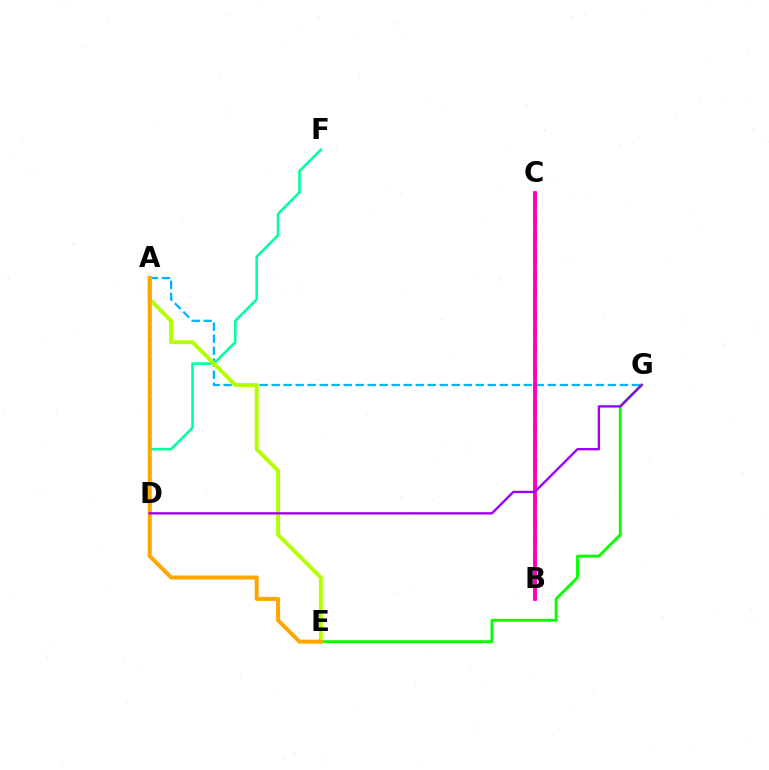{('A', 'D'): [{'color': '#0010ff', 'line_style': 'dotted', 'thickness': 1.79}], ('A', 'G'): [{'color': '#00b5ff', 'line_style': 'dashed', 'thickness': 1.63}], ('E', 'G'): [{'color': '#08ff00', 'line_style': 'solid', 'thickness': 2.09}], ('B', 'C'): [{'color': '#ff0000', 'line_style': 'dashed', 'thickness': 2.57}, {'color': '#ff00bd', 'line_style': 'solid', 'thickness': 2.75}], ('D', 'F'): [{'color': '#00ff9d', 'line_style': 'solid', 'thickness': 1.85}], ('A', 'E'): [{'color': '#b3ff00', 'line_style': 'solid', 'thickness': 2.81}, {'color': '#ffa500', 'line_style': 'solid', 'thickness': 2.89}], ('D', 'G'): [{'color': '#9b00ff', 'line_style': 'solid', 'thickness': 1.69}]}